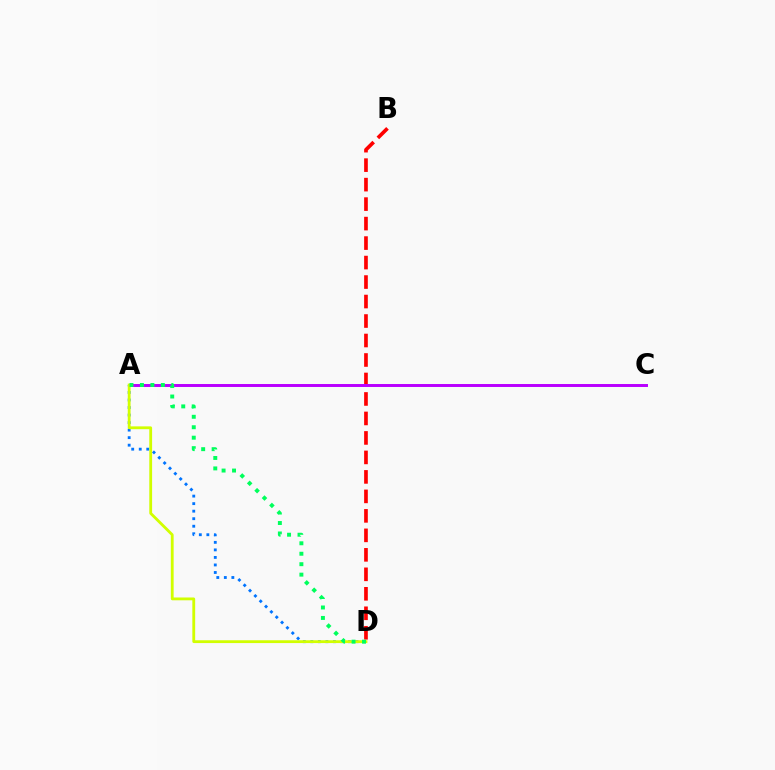{('A', 'D'): [{'color': '#0074ff', 'line_style': 'dotted', 'thickness': 2.05}, {'color': '#d1ff00', 'line_style': 'solid', 'thickness': 2.03}, {'color': '#00ff5c', 'line_style': 'dotted', 'thickness': 2.84}], ('B', 'D'): [{'color': '#ff0000', 'line_style': 'dashed', 'thickness': 2.65}], ('A', 'C'): [{'color': '#b900ff', 'line_style': 'solid', 'thickness': 2.12}]}